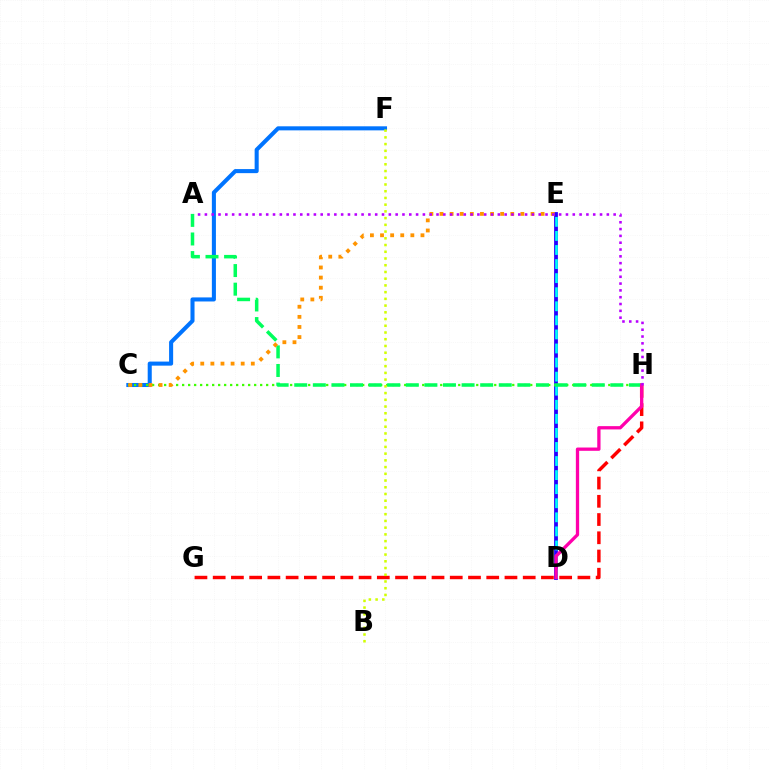{('D', 'E'): [{'color': '#2500ff', 'line_style': 'solid', 'thickness': 2.73}, {'color': '#00fff6', 'line_style': 'dashed', 'thickness': 1.91}], ('G', 'H'): [{'color': '#ff0000', 'line_style': 'dashed', 'thickness': 2.48}], ('C', 'F'): [{'color': '#0074ff', 'line_style': 'solid', 'thickness': 2.92}], ('C', 'H'): [{'color': '#3dff00', 'line_style': 'dotted', 'thickness': 1.63}], ('A', 'H'): [{'color': '#00ff5c', 'line_style': 'dashed', 'thickness': 2.53}, {'color': '#b900ff', 'line_style': 'dotted', 'thickness': 1.85}], ('D', 'H'): [{'color': '#ff00ac', 'line_style': 'solid', 'thickness': 2.37}], ('C', 'E'): [{'color': '#ff9400', 'line_style': 'dotted', 'thickness': 2.75}], ('B', 'F'): [{'color': '#d1ff00', 'line_style': 'dotted', 'thickness': 1.83}]}